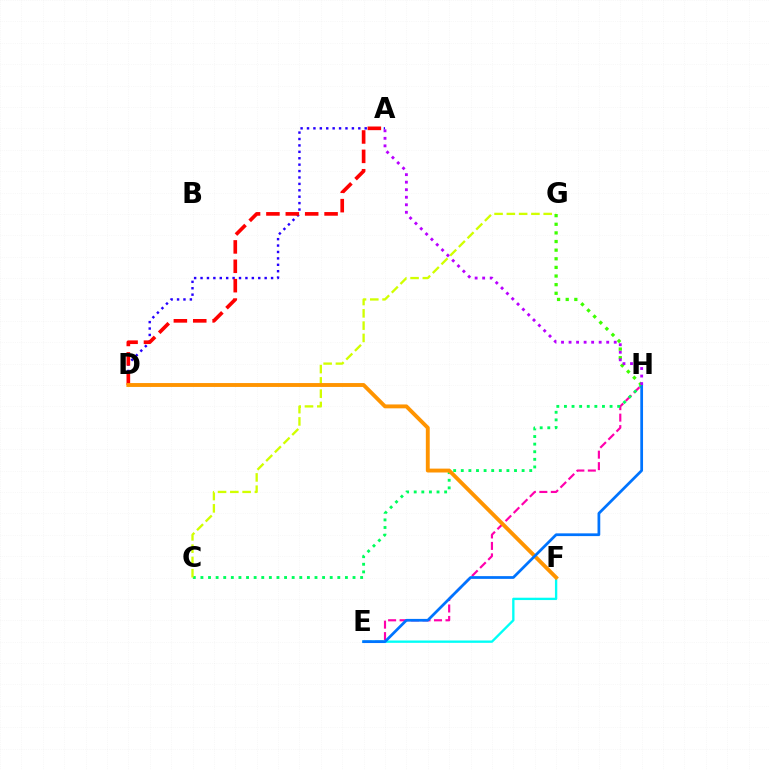{('E', 'H'): [{'color': '#ff00ac', 'line_style': 'dashed', 'thickness': 1.56}, {'color': '#0074ff', 'line_style': 'solid', 'thickness': 1.97}], ('E', 'F'): [{'color': '#00fff6', 'line_style': 'solid', 'thickness': 1.68}], ('A', 'D'): [{'color': '#2500ff', 'line_style': 'dotted', 'thickness': 1.74}, {'color': '#ff0000', 'line_style': 'dashed', 'thickness': 2.63}], ('C', 'H'): [{'color': '#00ff5c', 'line_style': 'dotted', 'thickness': 2.07}], ('C', 'G'): [{'color': '#d1ff00', 'line_style': 'dashed', 'thickness': 1.67}], ('D', 'F'): [{'color': '#ff9400', 'line_style': 'solid', 'thickness': 2.8}], ('G', 'H'): [{'color': '#3dff00', 'line_style': 'dotted', 'thickness': 2.34}], ('A', 'H'): [{'color': '#b900ff', 'line_style': 'dotted', 'thickness': 2.05}]}